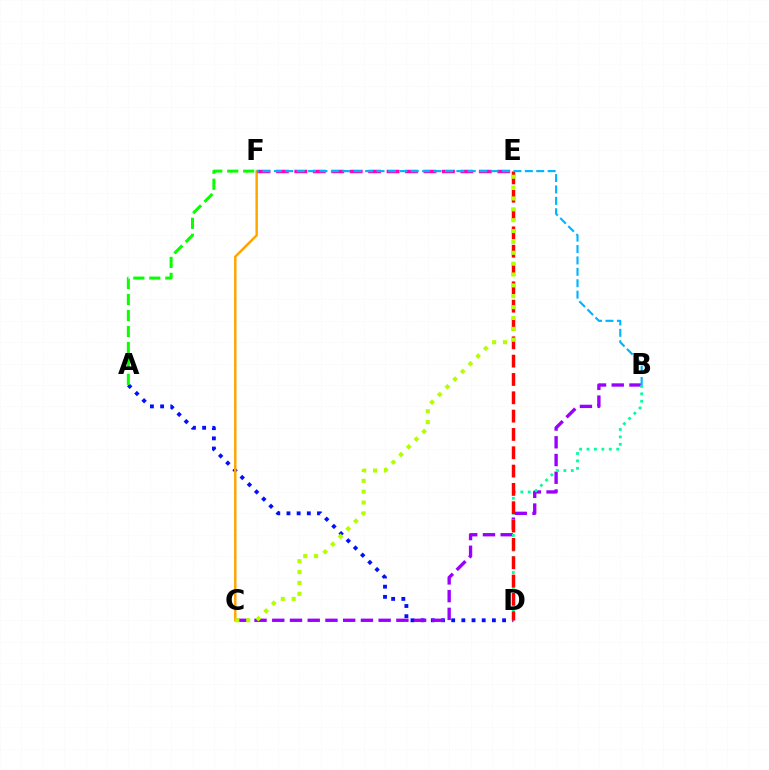{('A', 'D'): [{'color': '#0010ff', 'line_style': 'dotted', 'thickness': 2.77}], ('B', 'C'): [{'color': '#9b00ff', 'line_style': 'dashed', 'thickness': 2.41}], ('B', 'D'): [{'color': '#00ff9d', 'line_style': 'dotted', 'thickness': 2.02}], ('C', 'F'): [{'color': '#ffa500', 'line_style': 'solid', 'thickness': 1.76}], ('E', 'F'): [{'color': '#ff00bd', 'line_style': 'dashed', 'thickness': 2.51}], ('D', 'E'): [{'color': '#ff0000', 'line_style': 'dashed', 'thickness': 2.49}], ('B', 'F'): [{'color': '#00b5ff', 'line_style': 'dashed', 'thickness': 1.55}], ('C', 'E'): [{'color': '#b3ff00', 'line_style': 'dotted', 'thickness': 2.95}], ('A', 'F'): [{'color': '#08ff00', 'line_style': 'dashed', 'thickness': 2.17}]}